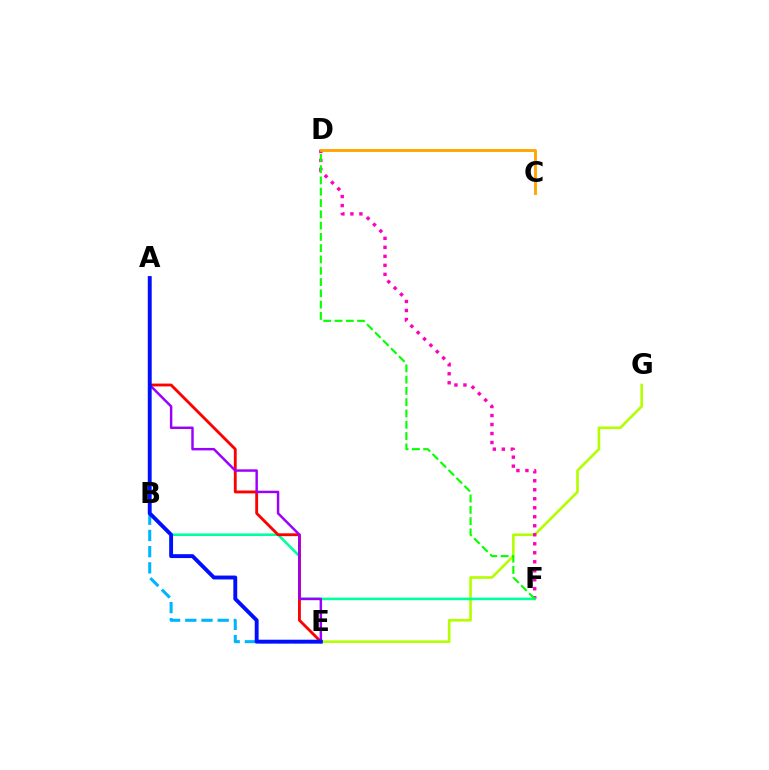{('E', 'G'): [{'color': '#b3ff00', 'line_style': 'solid', 'thickness': 1.9}], ('D', 'F'): [{'color': '#ff00bd', 'line_style': 'dotted', 'thickness': 2.45}, {'color': '#08ff00', 'line_style': 'dashed', 'thickness': 1.53}], ('B', 'E'): [{'color': '#00b5ff', 'line_style': 'dashed', 'thickness': 2.2}], ('B', 'F'): [{'color': '#00ff9d', 'line_style': 'solid', 'thickness': 1.86}], ('A', 'E'): [{'color': '#ff0000', 'line_style': 'solid', 'thickness': 2.05}, {'color': '#9b00ff', 'line_style': 'solid', 'thickness': 1.77}, {'color': '#0010ff', 'line_style': 'solid', 'thickness': 2.8}], ('C', 'D'): [{'color': '#ffa500', 'line_style': 'solid', 'thickness': 2.08}]}